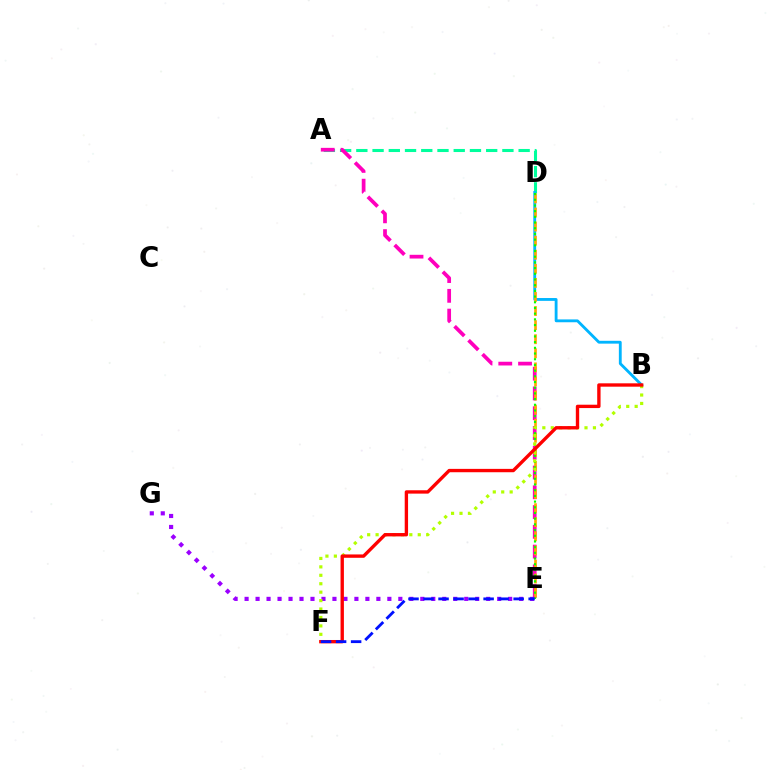{('A', 'D'): [{'color': '#00ff9d', 'line_style': 'dashed', 'thickness': 2.2}], ('B', 'D'): [{'color': '#00b5ff', 'line_style': 'solid', 'thickness': 2.04}], ('A', 'E'): [{'color': '#ff00bd', 'line_style': 'dashed', 'thickness': 2.69}], ('D', 'E'): [{'color': '#ffa500', 'line_style': 'dashed', 'thickness': 1.91}, {'color': '#08ff00', 'line_style': 'dotted', 'thickness': 1.55}], ('E', 'G'): [{'color': '#9b00ff', 'line_style': 'dotted', 'thickness': 2.98}], ('B', 'F'): [{'color': '#b3ff00', 'line_style': 'dotted', 'thickness': 2.29}, {'color': '#ff0000', 'line_style': 'solid', 'thickness': 2.42}], ('E', 'F'): [{'color': '#0010ff', 'line_style': 'dashed', 'thickness': 2.04}]}